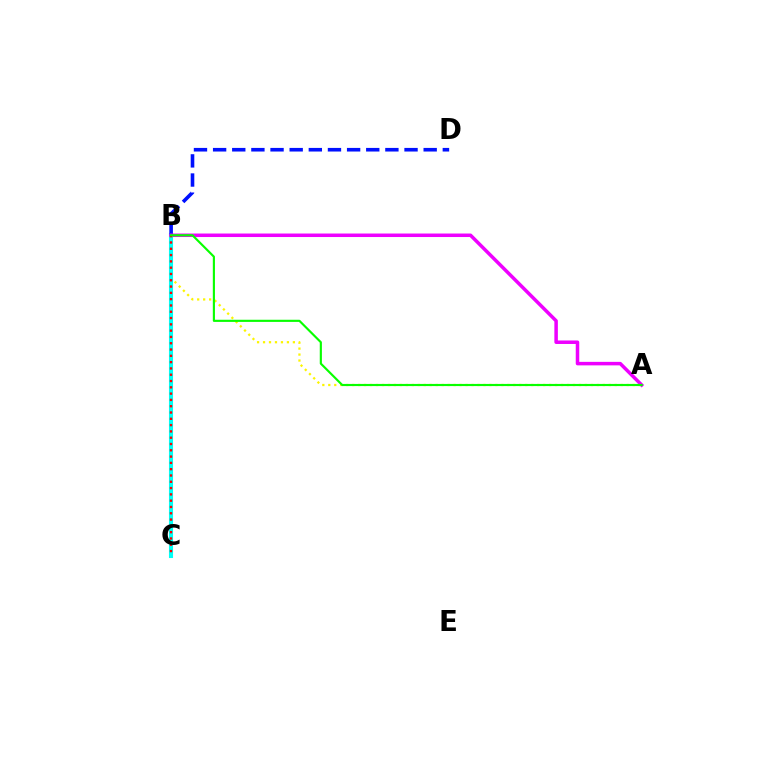{('A', 'B'): [{'color': '#fcf500', 'line_style': 'dotted', 'thickness': 1.62}, {'color': '#ee00ff', 'line_style': 'solid', 'thickness': 2.52}, {'color': '#08ff00', 'line_style': 'solid', 'thickness': 1.54}], ('B', 'C'): [{'color': '#00fff6', 'line_style': 'solid', 'thickness': 2.95}, {'color': '#ff0000', 'line_style': 'dotted', 'thickness': 1.71}], ('B', 'D'): [{'color': '#0010ff', 'line_style': 'dashed', 'thickness': 2.6}]}